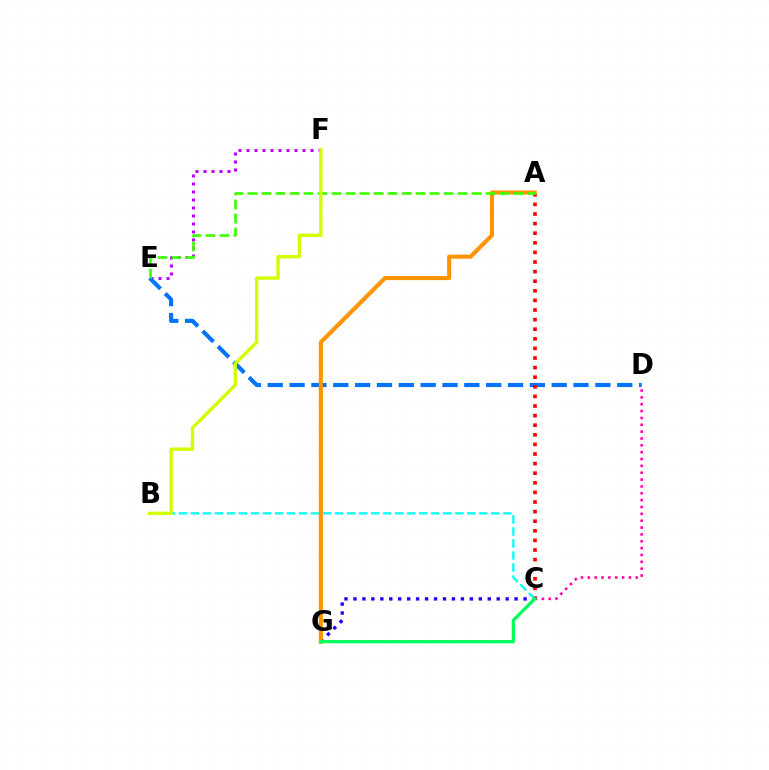{('E', 'F'): [{'color': '#b900ff', 'line_style': 'dotted', 'thickness': 2.17}], ('D', 'E'): [{'color': '#0074ff', 'line_style': 'dashed', 'thickness': 2.97}], ('A', 'C'): [{'color': '#ff0000', 'line_style': 'dotted', 'thickness': 2.61}], ('C', 'G'): [{'color': '#2500ff', 'line_style': 'dotted', 'thickness': 2.43}, {'color': '#00ff5c', 'line_style': 'solid', 'thickness': 2.34}], ('B', 'C'): [{'color': '#00fff6', 'line_style': 'dashed', 'thickness': 1.63}], ('C', 'D'): [{'color': '#ff00ac', 'line_style': 'dotted', 'thickness': 1.86}], ('A', 'G'): [{'color': '#ff9400', 'line_style': 'solid', 'thickness': 2.95}], ('A', 'E'): [{'color': '#3dff00', 'line_style': 'dashed', 'thickness': 1.9}], ('B', 'F'): [{'color': '#d1ff00', 'line_style': 'solid', 'thickness': 2.43}]}